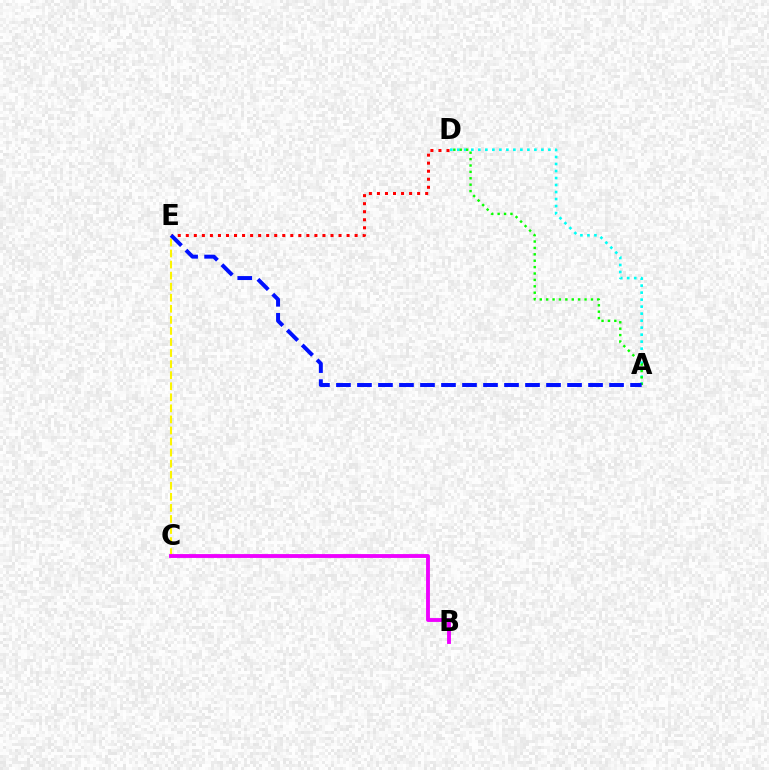{('C', 'E'): [{'color': '#fcf500', 'line_style': 'dashed', 'thickness': 1.5}], ('A', 'D'): [{'color': '#00fff6', 'line_style': 'dotted', 'thickness': 1.9}, {'color': '#08ff00', 'line_style': 'dotted', 'thickness': 1.74}], ('D', 'E'): [{'color': '#ff0000', 'line_style': 'dotted', 'thickness': 2.18}], ('B', 'C'): [{'color': '#ee00ff', 'line_style': 'solid', 'thickness': 2.78}], ('A', 'E'): [{'color': '#0010ff', 'line_style': 'dashed', 'thickness': 2.85}]}